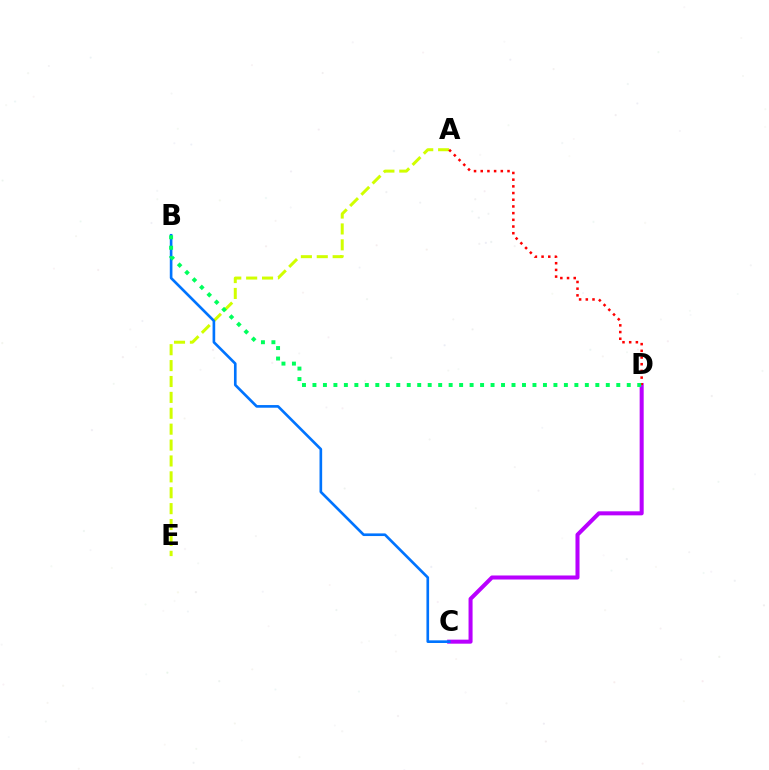{('A', 'E'): [{'color': '#d1ff00', 'line_style': 'dashed', 'thickness': 2.16}], ('C', 'D'): [{'color': '#b900ff', 'line_style': 'solid', 'thickness': 2.9}], ('B', 'C'): [{'color': '#0074ff', 'line_style': 'solid', 'thickness': 1.91}], ('A', 'D'): [{'color': '#ff0000', 'line_style': 'dotted', 'thickness': 1.82}], ('B', 'D'): [{'color': '#00ff5c', 'line_style': 'dotted', 'thickness': 2.85}]}